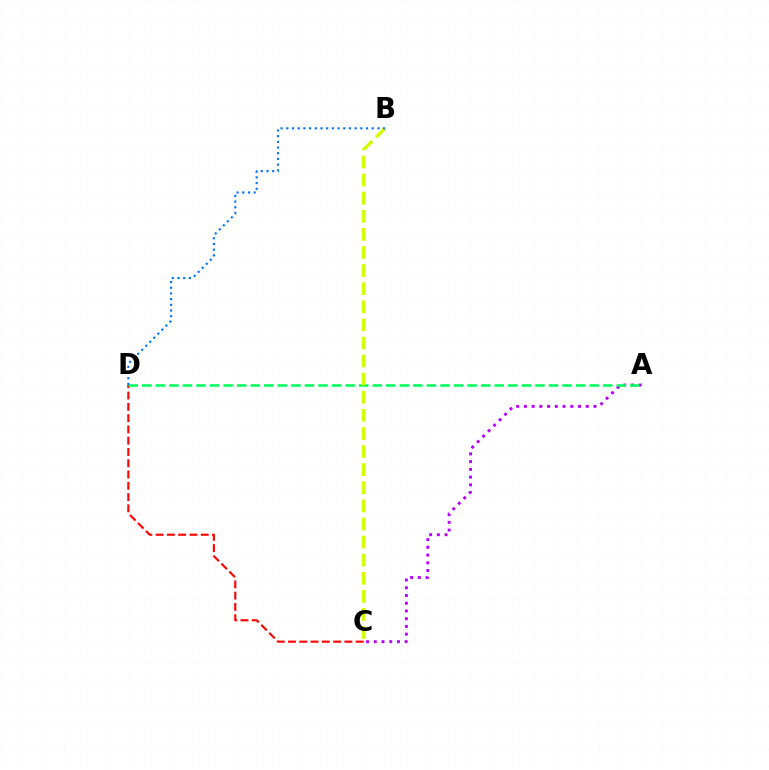{('A', 'C'): [{'color': '#b900ff', 'line_style': 'dotted', 'thickness': 2.1}], ('C', 'D'): [{'color': '#ff0000', 'line_style': 'dashed', 'thickness': 1.53}], ('A', 'D'): [{'color': '#00ff5c', 'line_style': 'dashed', 'thickness': 1.84}], ('B', 'C'): [{'color': '#d1ff00', 'line_style': 'dashed', 'thickness': 2.46}], ('B', 'D'): [{'color': '#0074ff', 'line_style': 'dotted', 'thickness': 1.55}]}